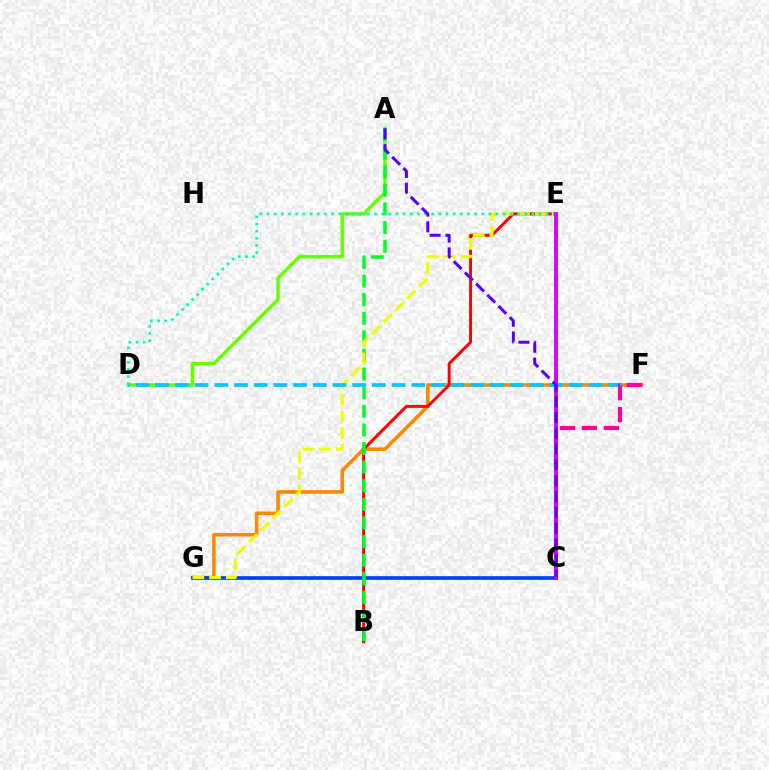{('F', 'G'): [{'color': '#ff8800', 'line_style': 'solid', 'thickness': 2.57}], ('C', 'G'): [{'color': '#003fff', 'line_style': 'solid', 'thickness': 2.65}], ('A', 'D'): [{'color': '#66ff00', 'line_style': 'solid', 'thickness': 2.47}], ('B', 'E'): [{'color': '#ff0000', 'line_style': 'solid', 'thickness': 2.11}], ('A', 'B'): [{'color': '#00ff27', 'line_style': 'dashed', 'thickness': 2.53}], ('E', 'G'): [{'color': '#eeff00', 'line_style': 'dashed', 'thickness': 2.27}], ('D', 'F'): [{'color': '#00c7ff', 'line_style': 'dashed', 'thickness': 2.68}], ('D', 'E'): [{'color': '#00ffaf', 'line_style': 'dotted', 'thickness': 1.94}], ('C', 'F'): [{'color': '#ff00a0', 'line_style': 'dashed', 'thickness': 2.99}], ('C', 'E'): [{'color': '#d600ff', 'line_style': 'solid', 'thickness': 2.77}], ('A', 'C'): [{'color': '#4f00ff', 'line_style': 'dashed', 'thickness': 2.15}]}